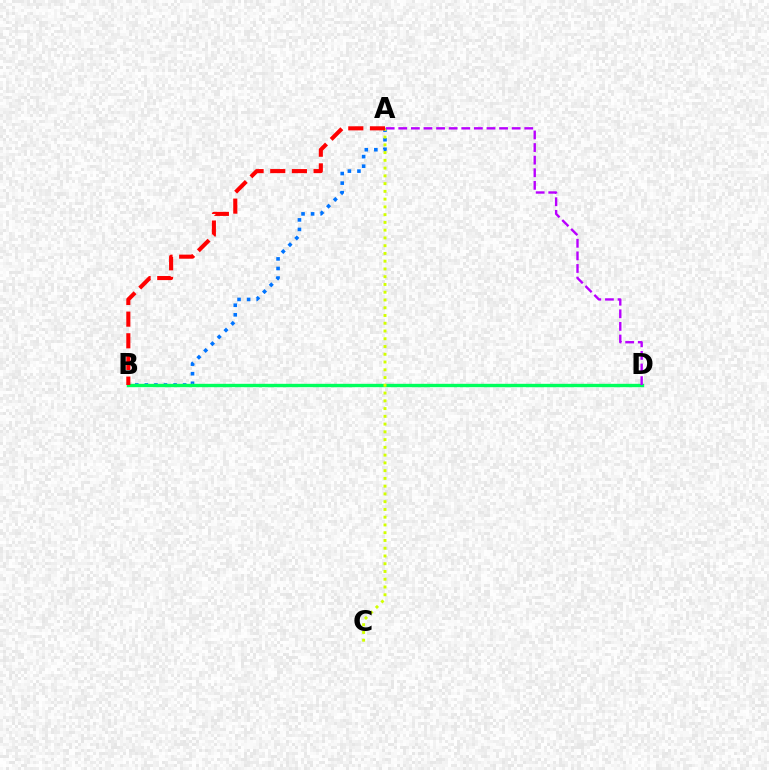{('A', 'B'): [{'color': '#0074ff', 'line_style': 'dotted', 'thickness': 2.6}, {'color': '#ff0000', 'line_style': 'dashed', 'thickness': 2.94}], ('B', 'D'): [{'color': '#00ff5c', 'line_style': 'solid', 'thickness': 2.42}], ('A', 'C'): [{'color': '#d1ff00', 'line_style': 'dotted', 'thickness': 2.11}], ('A', 'D'): [{'color': '#b900ff', 'line_style': 'dashed', 'thickness': 1.71}]}